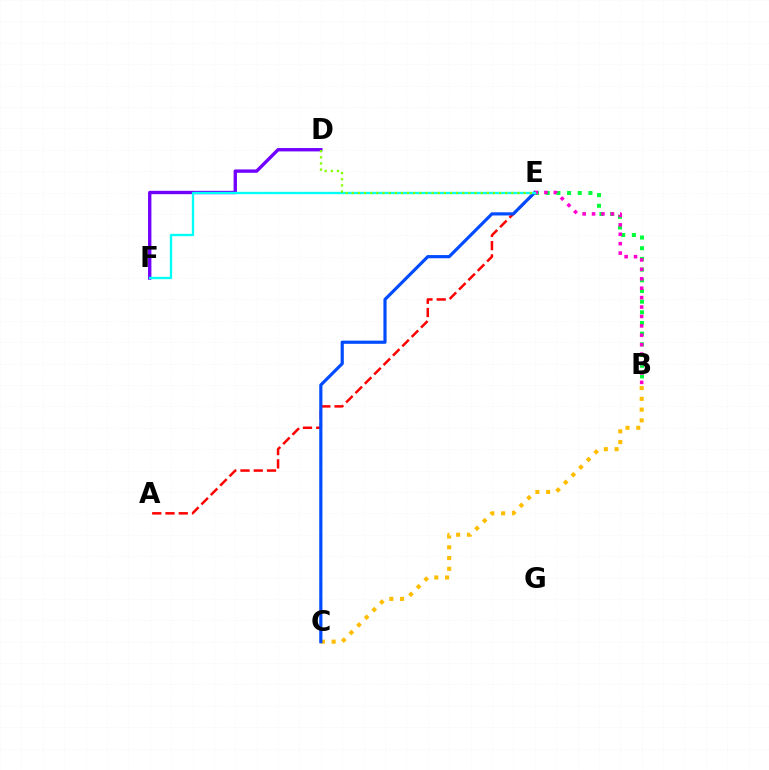{('D', 'F'): [{'color': '#7200ff', 'line_style': 'solid', 'thickness': 2.42}], ('B', 'C'): [{'color': '#ffbd00', 'line_style': 'dotted', 'thickness': 2.93}], ('B', 'E'): [{'color': '#00ff39', 'line_style': 'dotted', 'thickness': 2.9}, {'color': '#ff00cf', 'line_style': 'dotted', 'thickness': 2.56}], ('A', 'E'): [{'color': '#ff0000', 'line_style': 'dashed', 'thickness': 1.8}], ('C', 'E'): [{'color': '#004bff', 'line_style': 'solid', 'thickness': 2.28}], ('E', 'F'): [{'color': '#00fff6', 'line_style': 'solid', 'thickness': 1.68}], ('D', 'E'): [{'color': '#84ff00', 'line_style': 'dotted', 'thickness': 1.67}]}